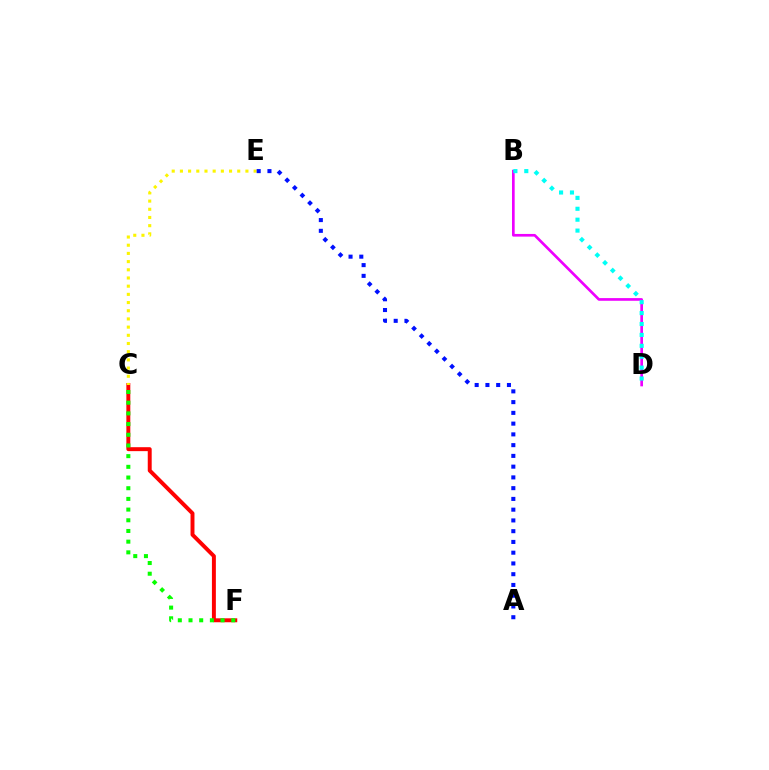{('B', 'D'): [{'color': '#ee00ff', 'line_style': 'solid', 'thickness': 1.93}, {'color': '#00fff6', 'line_style': 'dotted', 'thickness': 2.96}], ('C', 'F'): [{'color': '#ff0000', 'line_style': 'solid', 'thickness': 2.84}, {'color': '#08ff00', 'line_style': 'dotted', 'thickness': 2.9}], ('C', 'E'): [{'color': '#fcf500', 'line_style': 'dotted', 'thickness': 2.23}], ('A', 'E'): [{'color': '#0010ff', 'line_style': 'dotted', 'thickness': 2.92}]}